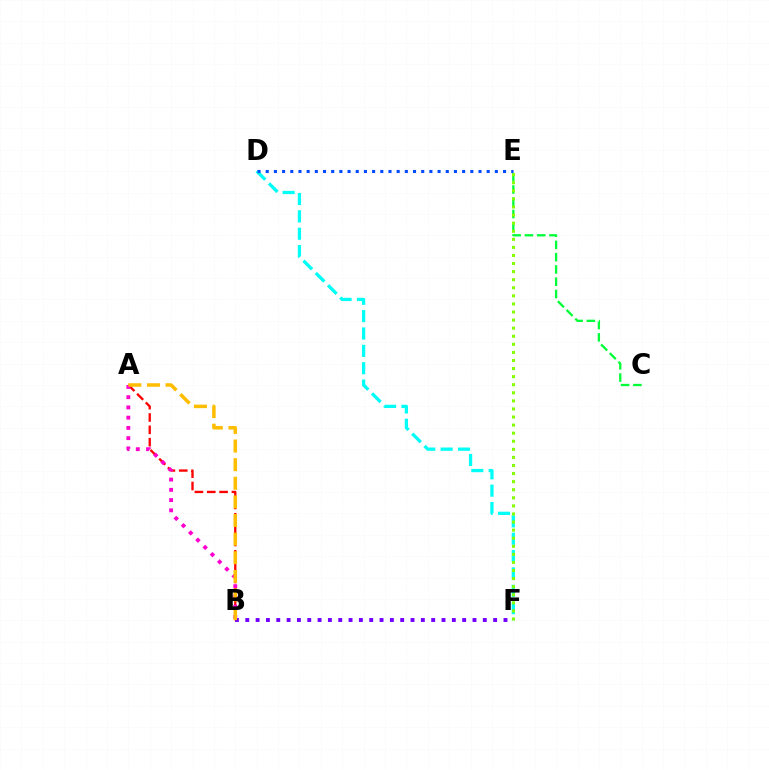{('D', 'F'): [{'color': '#00fff6', 'line_style': 'dashed', 'thickness': 2.36}], ('B', 'F'): [{'color': '#7200ff', 'line_style': 'dotted', 'thickness': 2.81}], ('A', 'B'): [{'color': '#ff0000', 'line_style': 'dashed', 'thickness': 1.68}, {'color': '#ff00cf', 'line_style': 'dotted', 'thickness': 2.78}, {'color': '#ffbd00', 'line_style': 'dashed', 'thickness': 2.53}], ('C', 'E'): [{'color': '#00ff39', 'line_style': 'dashed', 'thickness': 1.67}], ('E', 'F'): [{'color': '#84ff00', 'line_style': 'dotted', 'thickness': 2.19}], ('D', 'E'): [{'color': '#004bff', 'line_style': 'dotted', 'thickness': 2.22}]}